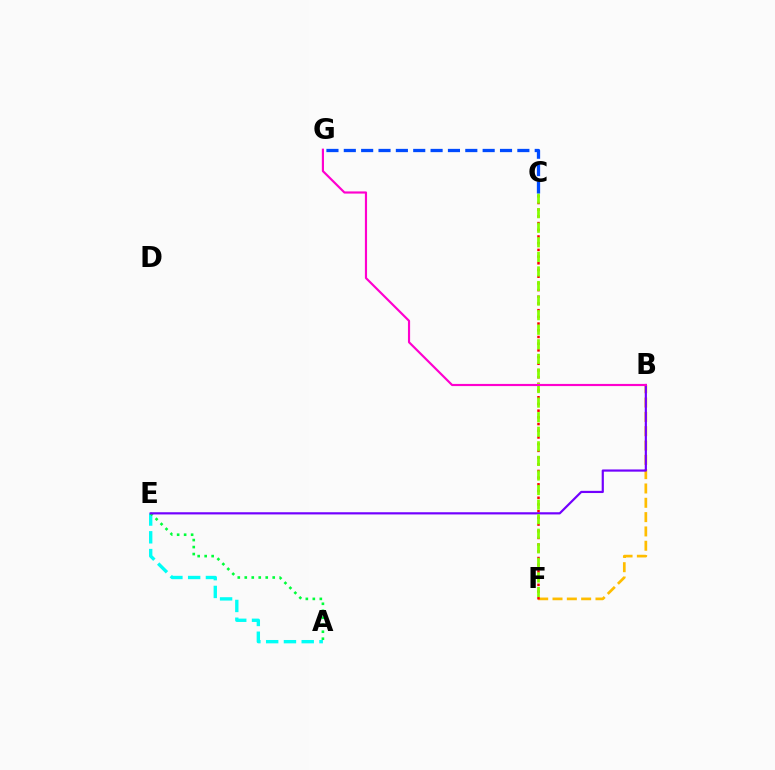{('B', 'F'): [{'color': '#ffbd00', 'line_style': 'dashed', 'thickness': 1.95}], ('C', 'F'): [{'color': '#ff0000', 'line_style': 'dotted', 'thickness': 1.82}, {'color': '#84ff00', 'line_style': 'dashed', 'thickness': 1.98}], ('A', 'E'): [{'color': '#00fff6', 'line_style': 'dashed', 'thickness': 2.41}, {'color': '#00ff39', 'line_style': 'dotted', 'thickness': 1.9}], ('B', 'E'): [{'color': '#7200ff', 'line_style': 'solid', 'thickness': 1.58}], ('B', 'G'): [{'color': '#ff00cf', 'line_style': 'solid', 'thickness': 1.56}], ('C', 'G'): [{'color': '#004bff', 'line_style': 'dashed', 'thickness': 2.36}]}